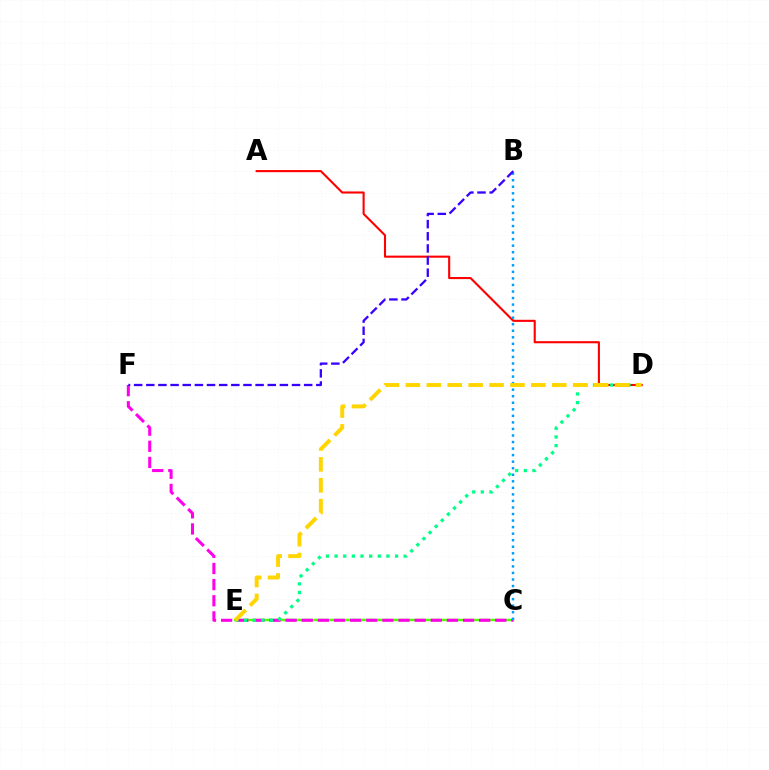{('A', 'D'): [{'color': '#ff0000', 'line_style': 'solid', 'thickness': 1.51}], ('C', 'E'): [{'color': '#4fff00', 'line_style': 'solid', 'thickness': 1.76}], ('C', 'F'): [{'color': '#ff00ed', 'line_style': 'dashed', 'thickness': 2.19}], ('B', 'C'): [{'color': '#009eff', 'line_style': 'dotted', 'thickness': 1.78}], ('B', 'F'): [{'color': '#3700ff', 'line_style': 'dashed', 'thickness': 1.65}], ('D', 'E'): [{'color': '#00ff86', 'line_style': 'dotted', 'thickness': 2.35}, {'color': '#ffd500', 'line_style': 'dashed', 'thickness': 2.84}]}